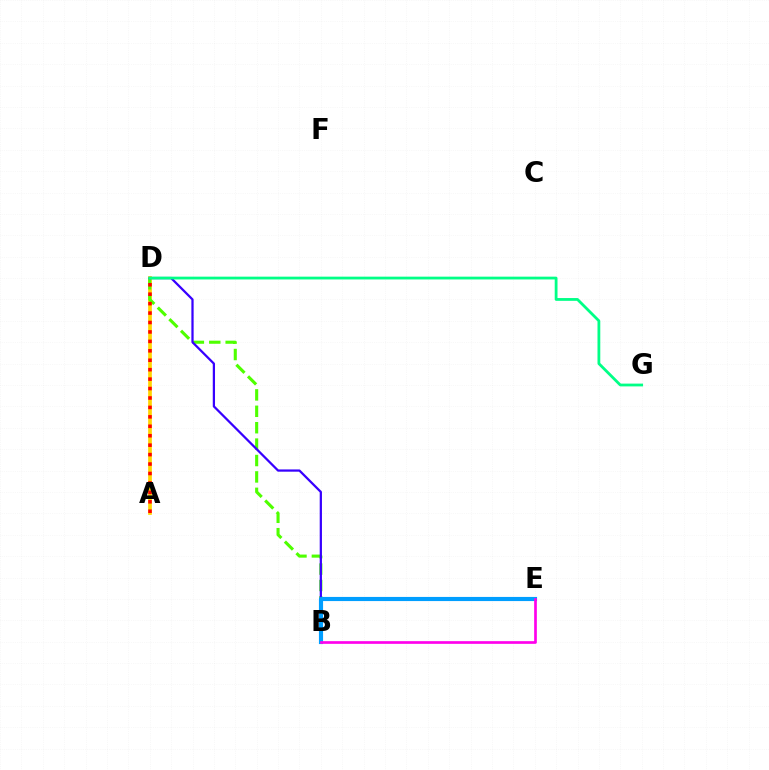{('A', 'D'): [{'color': '#ffd500', 'line_style': 'solid', 'thickness': 2.67}, {'color': '#ff0000', 'line_style': 'dotted', 'thickness': 2.56}], ('B', 'D'): [{'color': '#4fff00', 'line_style': 'dashed', 'thickness': 2.23}, {'color': '#3700ff', 'line_style': 'solid', 'thickness': 1.62}], ('B', 'E'): [{'color': '#009eff', 'line_style': 'solid', 'thickness': 2.98}, {'color': '#ff00ed', 'line_style': 'solid', 'thickness': 1.93}], ('D', 'G'): [{'color': '#00ff86', 'line_style': 'solid', 'thickness': 2.01}]}